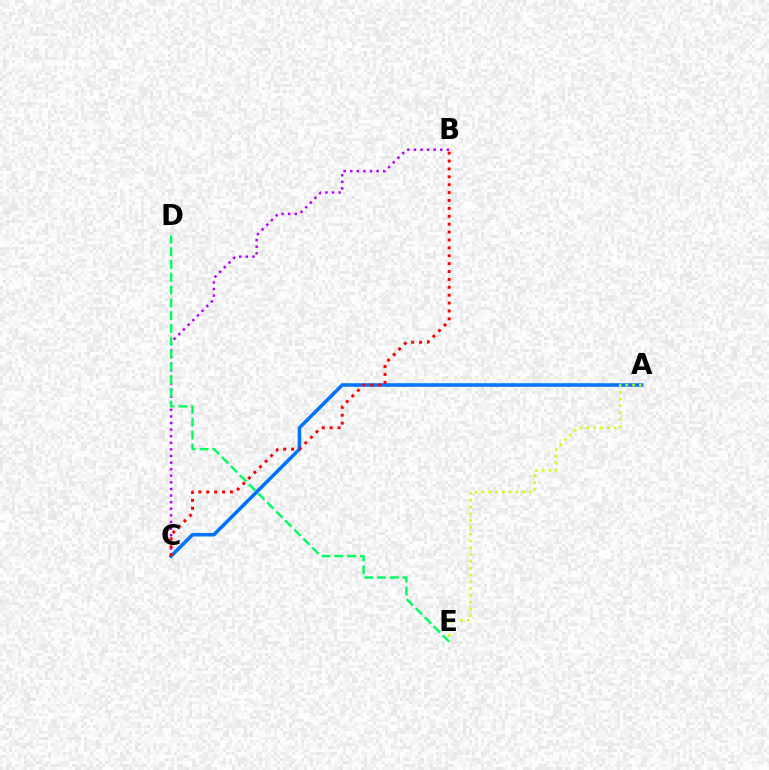{('B', 'C'): [{'color': '#b900ff', 'line_style': 'dotted', 'thickness': 1.79}, {'color': '#ff0000', 'line_style': 'dotted', 'thickness': 2.14}], ('A', 'C'): [{'color': '#0074ff', 'line_style': 'solid', 'thickness': 2.56}], ('A', 'E'): [{'color': '#d1ff00', 'line_style': 'dotted', 'thickness': 1.85}], ('D', 'E'): [{'color': '#00ff5c', 'line_style': 'dashed', 'thickness': 1.74}]}